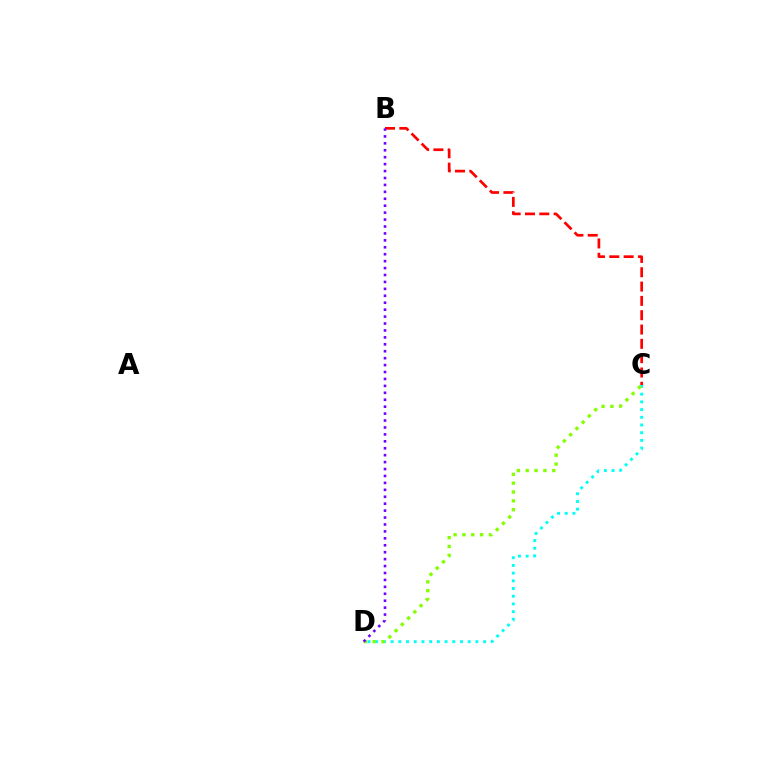{('C', 'D'): [{'color': '#00fff6', 'line_style': 'dotted', 'thickness': 2.09}, {'color': '#84ff00', 'line_style': 'dotted', 'thickness': 2.4}], ('B', 'C'): [{'color': '#ff0000', 'line_style': 'dashed', 'thickness': 1.95}], ('B', 'D'): [{'color': '#7200ff', 'line_style': 'dotted', 'thickness': 1.88}]}